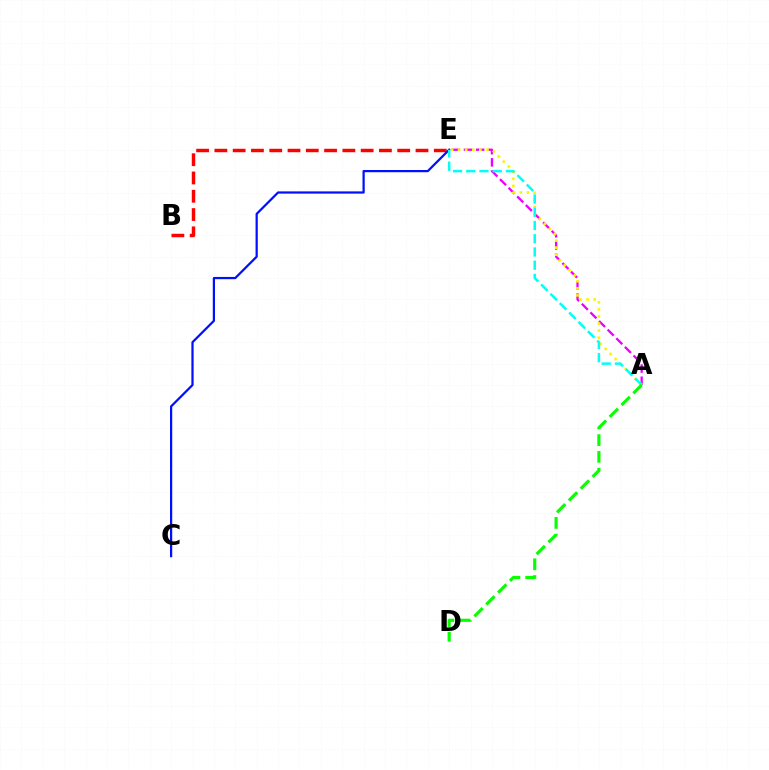{('B', 'E'): [{'color': '#ff0000', 'line_style': 'dashed', 'thickness': 2.48}], ('C', 'E'): [{'color': '#0010ff', 'line_style': 'solid', 'thickness': 1.61}], ('A', 'E'): [{'color': '#ee00ff', 'line_style': 'dashed', 'thickness': 1.66}, {'color': '#fcf500', 'line_style': 'dotted', 'thickness': 1.92}, {'color': '#00fff6', 'line_style': 'dashed', 'thickness': 1.8}], ('A', 'D'): [{'color': '#08ff00', 'line_style': 'dashed', 'thickness': 2.28}]}